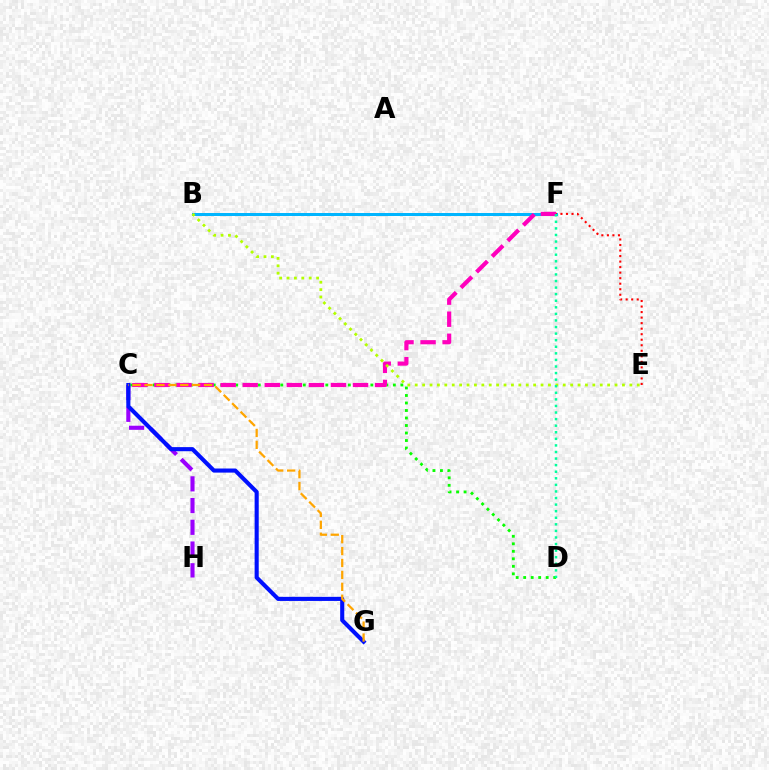{('C', 'D'): [{'color': '#08ff00', 'line_style': 'dotted', 'thickness': 2.04}], ('C', 'H'): [{'color': '#9b00ff', 'line_style': 'dashed', 'thickness': 2.95}], ('B', 'F'): [{'color': '#00b5ff', 'line_style': 'solid', 'thickness': 2.15}], ('C', 'F'): [{'color': '#ff00bd', 'line_style': 'dashed', 'thickness': 3.0}], ('B', 'E'): [{'color': '#b3ff00', 'line_style': 'dotted', 'thickness': 2.01}], ('C', 'G'): [{'color': '#0010ff', 'line_style': 'solid', 'thickness': 2.95}, {'color': '#ffa500', 'line_style': 'dashed', 'thickness': 1.62}], ('E', 'F'): [{'color': '#ff0000', 'line_style': 'dotted', 'thickness': 1.5}], ('D', 'F'): [{'color': '#00ff9d', 'line_style': 'dotted', 'thickness': 1.79}]}